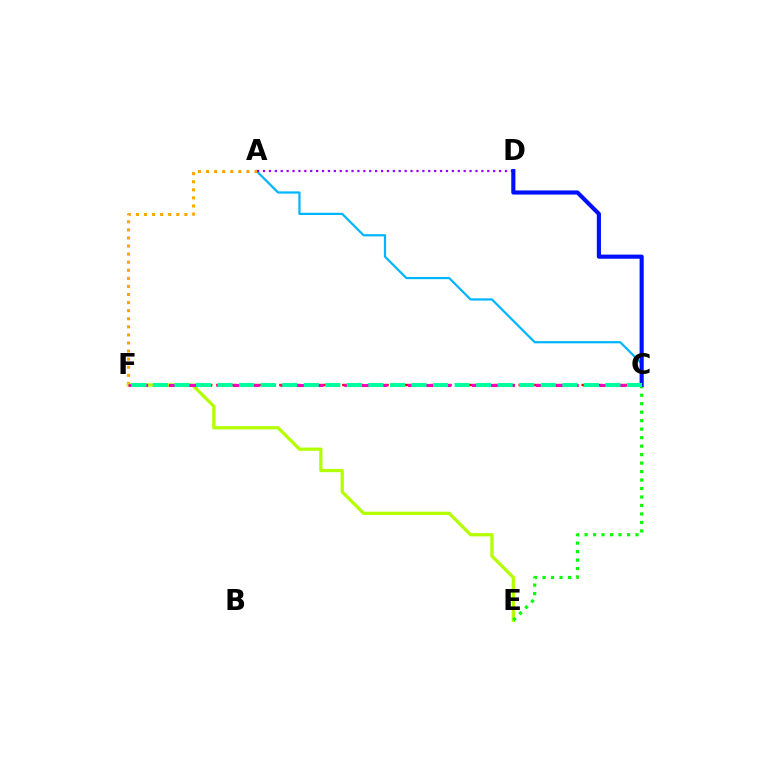{('A', 'C'): [{'color': '#00b5ff', 'line_style': 'solid', 'thickness': 1.6}], ('C', 'F'): [{'color': '#ff0000', 'line_style': 'dashed', 'thickness': 1.71}, {'color': '#ff00bd', 'line_style': 'dashed', 'thickness': 2.17}, {'color': '#00ff9d', 'line_style': 'dashed', 'thickness': 2.93}], ('A', 'F'): [{'color': '#ffa500', 'line_style': 'dotted', 'thickness': 2.2}], ('E', 'F'): [{'color': '#b3ff00', 'line_style': 'solid', 'thickness': 2.35}], ('C', 'E'): [{'color': '#08ff00', 'line_style': 'dotted', 'thickness': 2.3}], ('A', 'D'): [{'color': '#9b00ff', 'line_style': 'dotted', 'thickness': 1.6}], ('C', 'D'): [{'color': '#0010ff', 'line_style': 'solid', 'thickness': 2.97}]}